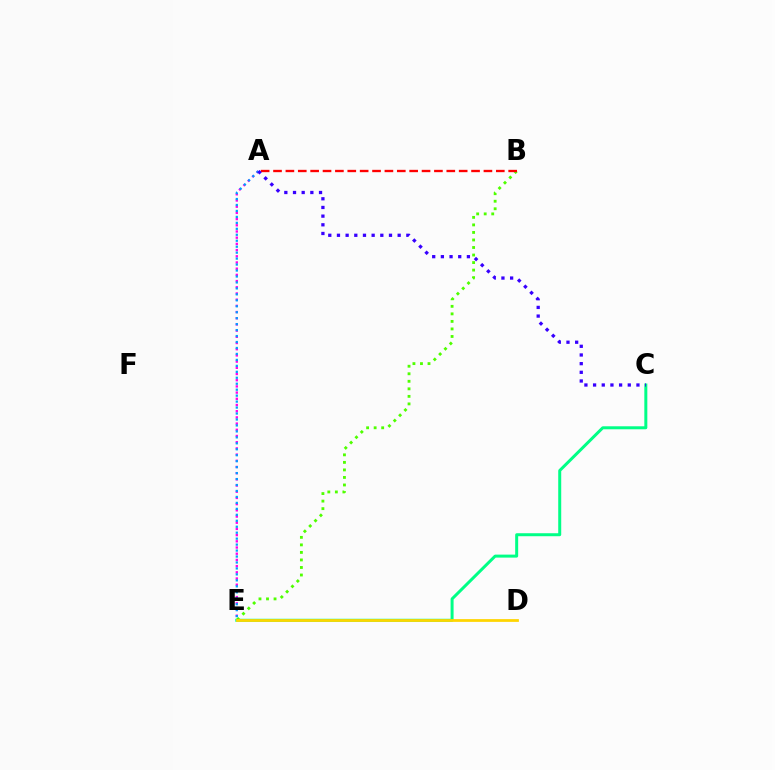{('C', 'E'): [{'color': '#00ff86', 'line_style': 'solid', 'thickness': 2.15}], ('B', 'E'): [{'color': '#4fff00', 'line_style': 'dotted', 'thickness': 2.05}], ('A', 'E'): [{'color': '#ff00ed', 'line_style': 'dotted', 'thickness': 1.68}, {'color': '#009eff', 'line_style': 'dotted', 'thickness': 1.62}], ('D', 'E'): [{'color': '#ffd500', 'line_style': 'solid', 'thickness': 1.98}], ('A', 'B'): [{'color': '#ff0000', 'line_style': 'dashed', 'thickness': 1.68}], ('A', 'C'): [{'color': '#3700ff', 'line_style': 'dotted', 'thickness': 2.36}]}